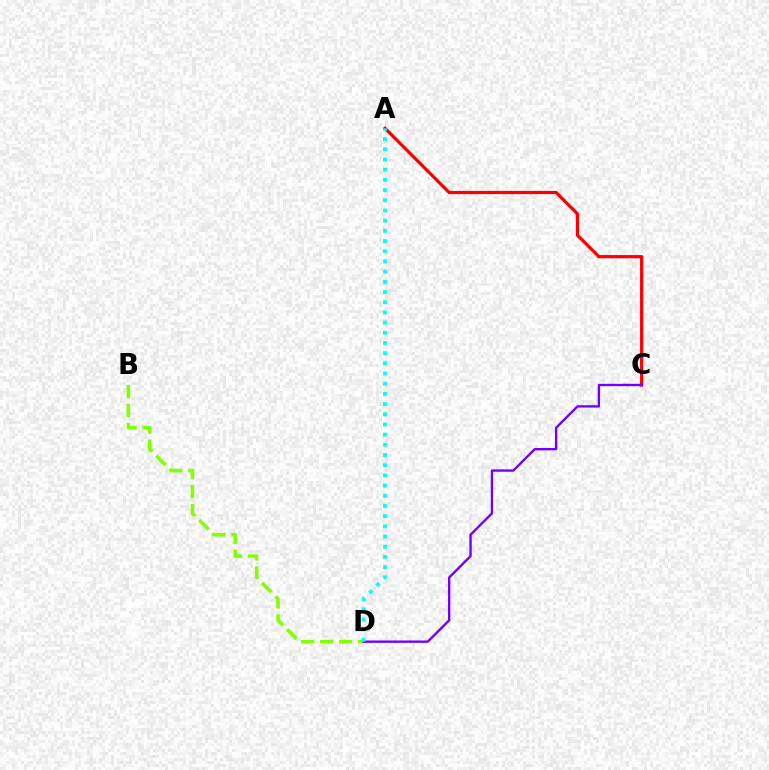{('B', 'D'): [{'color': '#84ff00', 'line_style': 'dashed', 'thickness': 2.58}], ('A', 'C'): [{'color': '#ff0000', 'line_style': 'solid', 'thickness': 2.32}], ('C', 'D'): [{'color': '#7200ff', 'line_style': 'solid', 'thickness': 1.71}], ('A', 'D'): [{'color': '#00fff6', 'line_style': 'dotted', 'thickness': 2.77}]}